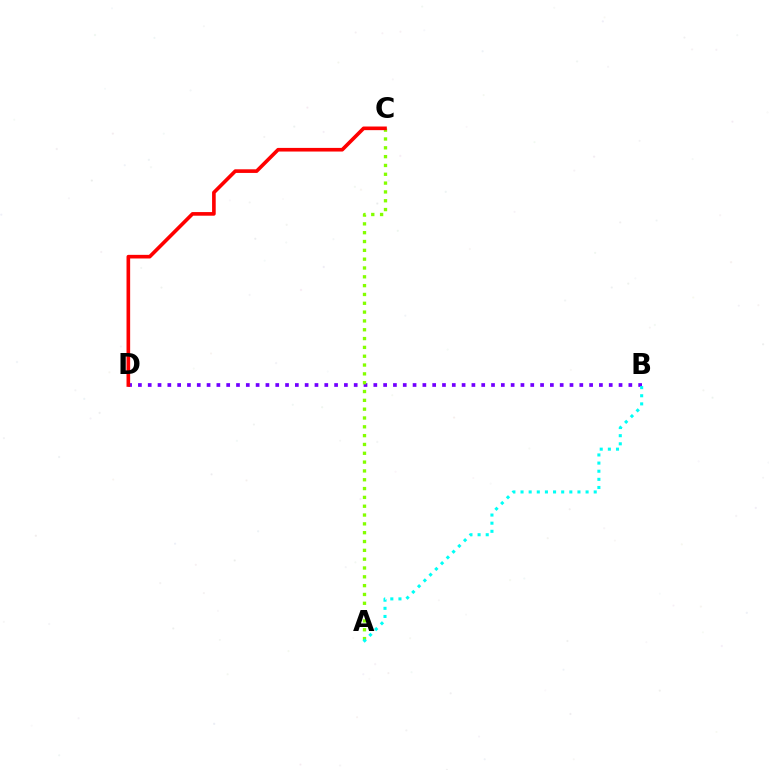{('B', 'D'): [{'color': '#7200ff', 'line_style': 'dotted', 'thickness': 2.67}], ('A', 'C'): [{'color': '#84ff00', 'line_style': 'dotted', 'thickness': 2.4}], ('C', 'D'): [{'color': '#ff0000', 'line_style': 'solid', 'thickness': 2.62}], ('A', 'B'): [{'color': '#00fff6', 'line_style': 'dotted', 'thickness': 2.21}]}